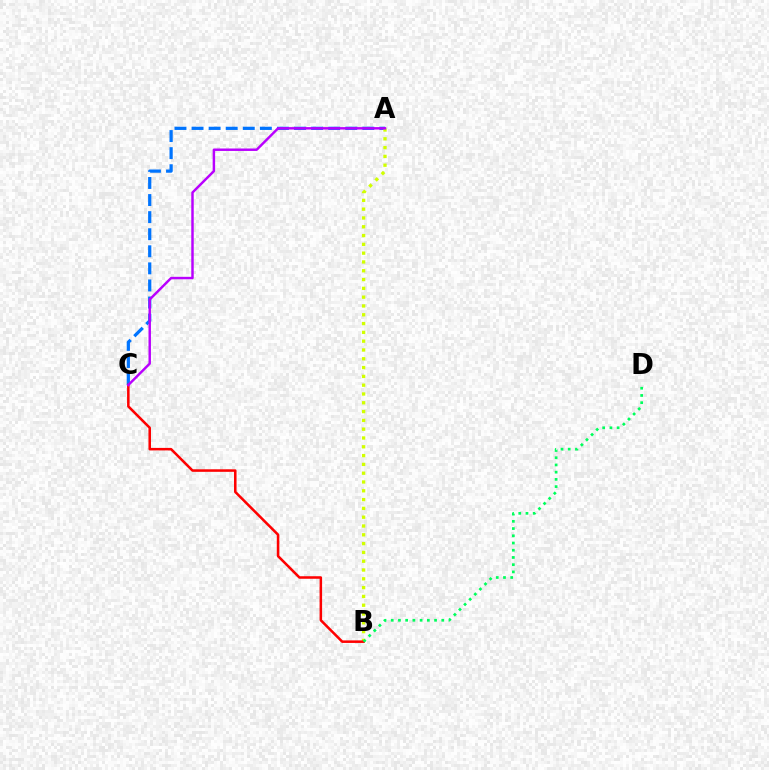{('A', 'C'): [{'color': '#0074ff', 'line_style': 'dashed', 'thickness': 2.32}, {'color': '#b900ff', 'line_style': 'solid', 'thickness': 1.77}], ('A', 'B'): [{'color': '#d1ff00', 'line_style': 'dotted', 'thickness': 2.39}], ('B', 'C'): [{'color': '#ff0000', 'line_style': 'solid', 'thickness': 1.82}], ('B', 'D'): [{'color': '#00ff5c', 'line_style': 'dotted', 'thickness': 1.96}]}